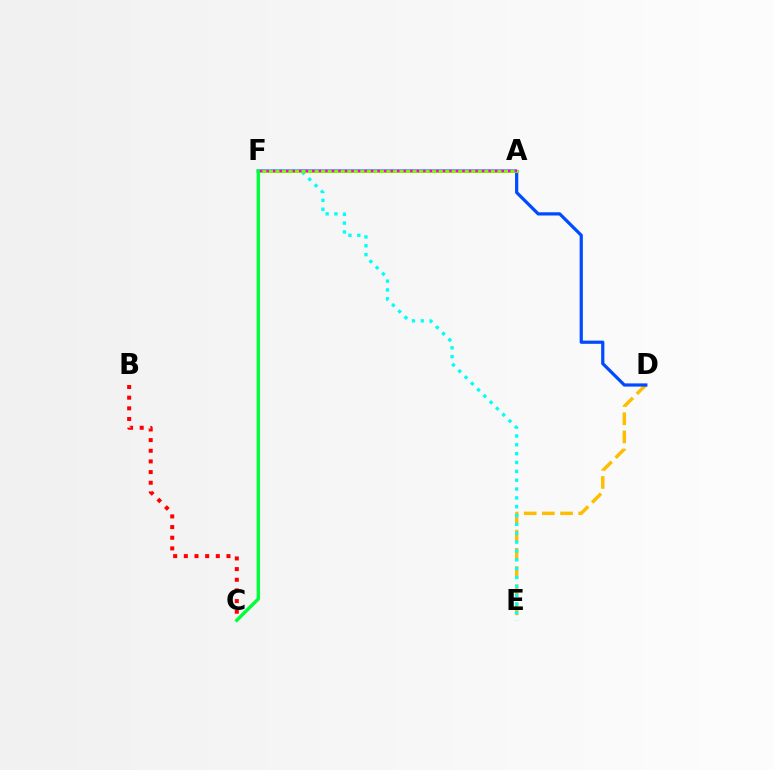{('D', 'E'): [{'color': '#ffbd00', 'line_style': 'dashed', 'thickness': 2.47}], ('B', 'C'): [{'color': '#ff0000', 'line_style': 'dotted', 'thickness': 2.9}], ('D', 'F'): [{'color': '#004bff', 'line_style': 'solid', 'thickness': 2.32}], ('E', 'F'): [{'color': '#00fff6', 'line_style': 'dotted', 'thickness': 2.4}], ('A', 'F'): [{'color': '#7200ff', 'line_style': 'solid', 'thickness': 2.04}, {'color': '#84ff00', 'line_style': 'solid', 'thickness': 2.03}, {'color': '#ff00cf', 'line_style': 'dotted', 'thickness': 1.77}], ('C', 'F'): [{'color': '#00ff39', 'line_style': 'solid', 'thickness': 2.46}]}